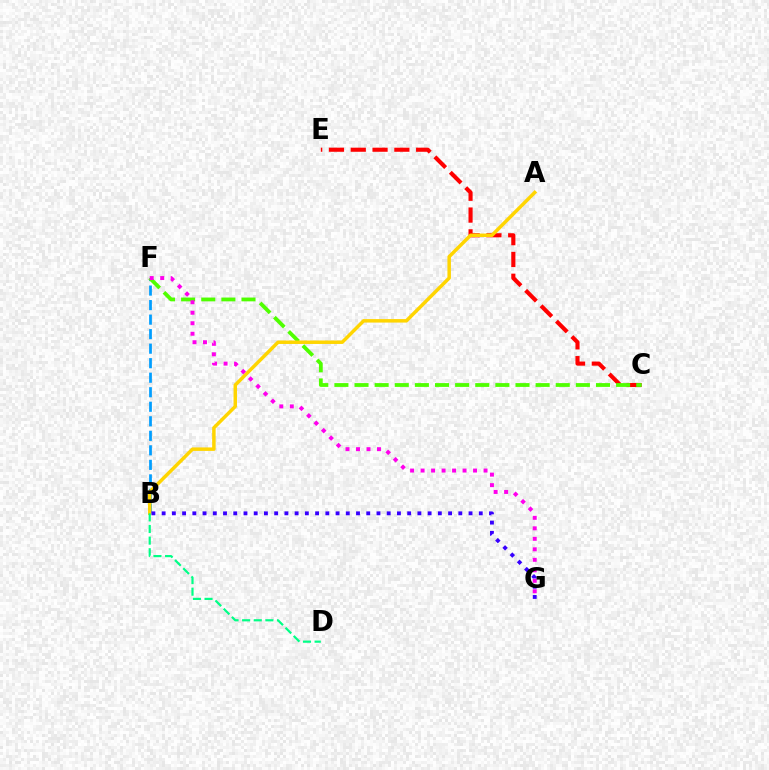{('B', 'F'): [{'color': '#009eff', 'line_style': 'dashed', 'thickness': 1.97}], ('C', 'E'): [{'color': '#ff0000', 'line_style': 'dashed', 'thickness': 2.96}], ('C', 'F'): [{'color': '#4fff00', 'line_style': 'dashed', 'thickness': 2.73}], ('A', 'B'): [{'color': '#ffd500', 'line_style': 'solid', 'thickness': 2.51}], ('B', 'D'): [{'color': '#00ff86', 'line_style': 'dashed', 'thickness': 1.58}], ('F', 'G'): [{'color': '#ff00ed', 'line_style': 'dotted', 'thickness': 2.85}], ('B', 'G'): [{'color': '#3700ff', 'line_style': 'dotted', 'thickness': 2.78}]}